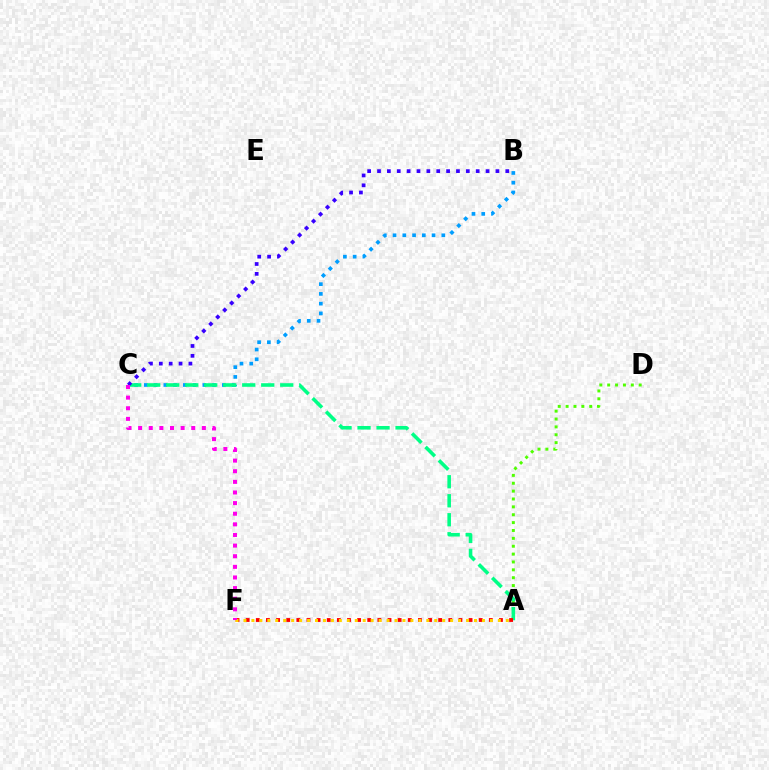{('A', 'D'): [{'color': '#4fff00', 'line_style': 'dotted', 'thickness': 2.14}], ('B', 'C'): [{'color': '#009eff', 'line_style': 'dotted', 'thickness': 2.65}, {'color': '#3700ff', 'line_style': 'dotted', 'thickness': 2.68}], ('A', 'C'): [{'color': '#00ff86', 'line_style': 'dashed', 'thickness': 2.58}], ('A', 'F'): [{'color': '#ff0000', 'line_style': 'dotted', 'thickness': 2.75}, {'color': '#ffd500', 'line_style': 'dotted', 'thickness': 2.16}], ('C', 'F'): [{'color': '#ff00ed', 'line_style': 'dotted', 'thickness': 2.89}]}